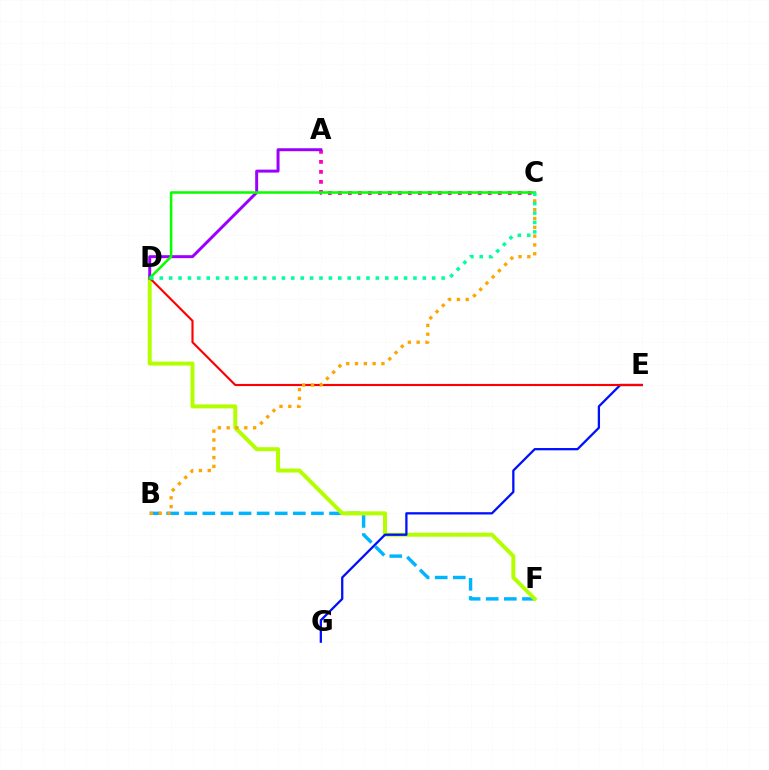{('B', 'F'): [{'color': '#00b5ff', 'line_style': 'dashed', 'thickness': 2.46}], ('A', 'C'): [{'color': '#ff00bd', 'line_style': 'dotted', 'thickness': 2.71}], ('D', 'F'): [{'color': '#b3ff00', 'line_style': 'solid', 'thickness': 2.86}], ('E', 'G'): [{'color': '#0010ff', 'line_style': 'solid', 'thickness': 1.64}], ('A', 'D'): [{'color': '#9b00ff', 'line_style': 'solid', 'thickness': 2.14}], ('D', 'E'): [{'color': '#ff0000', 'line_style': 'solid', 'thickness': 1.55}], ('B', 'C'): [{'color': '#ffa500', 'line_style': 'dotted', 'thickness': 2.39}], ('C', 'D'): [{'color': '#08ff00', 'line_style': 'solid', 'thickness': 1.83}, {'color': '#00ff9d', 'line_style': 'dotted', 'thickness': 2.55}]}